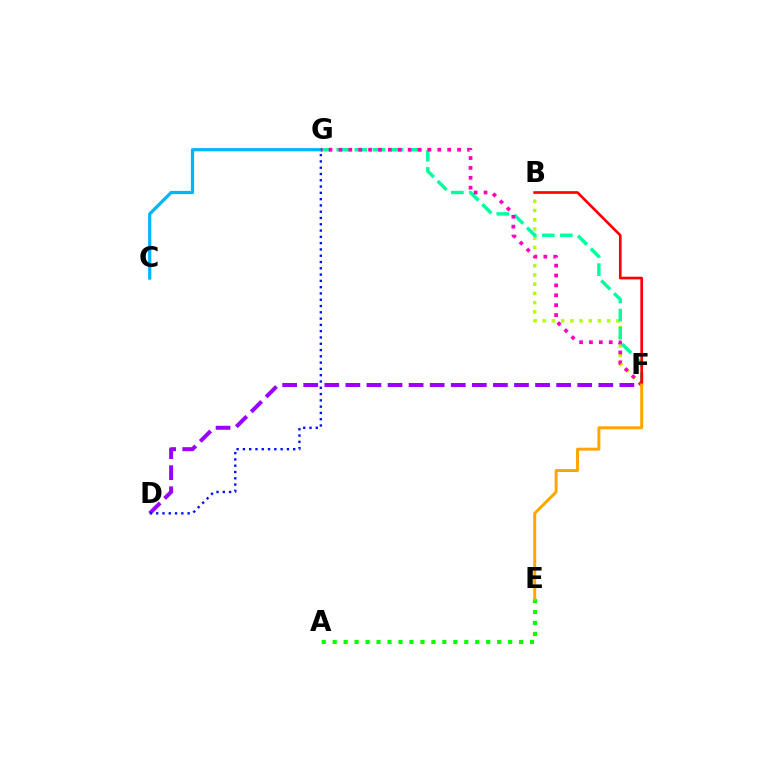{('C', 'G'): [{'color': '#00b5ff', 'line_style': 'solid', 'thickness': 2.31}], ('B', 'F'): [{'color': '#b3ff00', 'line_style': 'dotted', 'thickness': 2.5}, {'color': '#ff0000', 'line_style': 'solid', 'thickness': 1.92}], ('F', 'G'): [{'color': '#00ff9d', 'line_style': 'dashed', 'thickness': 2.46}, {'color': '#ff00bd', 'line_style': 'dotted', 'thickness': 2.69}], ('D', 'F'): [{'color': '#9b00ff', 'line_style': 'dashed', 'thickness': 2.86}], ('A', 'E'): [{'color': '#08ff00', 'line_style': 'dotted', 'thickness': 2.98}], ('E', 'F'): [{'color': '#ffa500', 'line_style': 'solid', 'thickness': 2.12}], ('D', 'G'): [{'color': '#0010ff', 'line_style': 'dotted', 'thickness': 1.71}]}